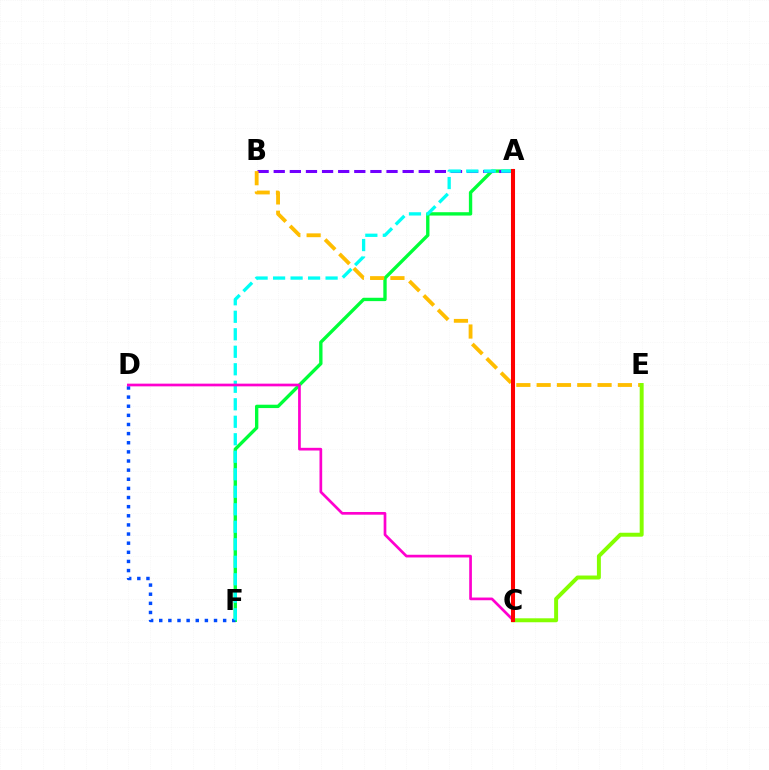{('A', 'F'): [{'color': '#00ff39', 'line_style': 'solid', 'thickness': 2.42}, {'color': '#00fff6', 'line_style': 'dashed', 'thickness': 2.38}], ('A', 'B'): [{'color': '#7200ff', 'line_style': 'dashed', 'thickness': 2.19}], ('B', 'E'): [{'color': '#ffbd00', 'line_style': 'dashed', 'thickness': 2.76}], ('D', 'F'): [{'color': '#004bff', 'line_style': 'dotted', 'thickness': 2.48}], ('C', 'E'): [{'color': '#84ff00', 'line_style': 'solid', 'thickness': 2.85}], ('C', 'D'): [{'color': '#ff00cf', 'line_style': 'solid', 'thickness': 1.94}], ('A', 'C'): [{'color': '#ff0000', 'line_style': 'solid', 'thickness': 2.92}]}